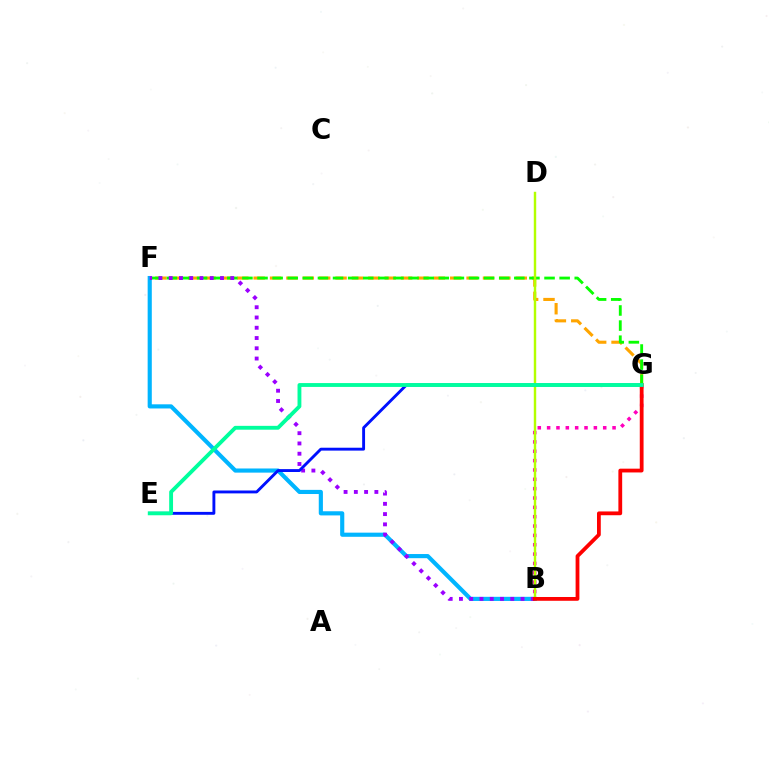{('F', 'G'): [{'color': '#ffa500', 'line_style': 'dashed', 'thickness': 2.23}, {'color': '#08ff00', 'line_style': 'dashed', 'thickness': 2.05}], ('B', 'F'): [{'color': '#00b5ff', 'line_style': 'solid', 'thickness': 2.98}, {'color': '#9b00ff', 'line_style': 'dotted', 'thickness': 2.79}], ('B', 'G'): [{'color': '#ff00bd', 'line_style': 'dotted', 'thickness': 2.54}, {'color': '#ff0000', 'line_style': 'solid', 'thickness': 2.73}], ('B', 'D'): [{'color': '#b3ff00', 'line_style': 'solid', 'thickness': 1.75}], ('E', 'G'): [{'color': '#0010ff', 'line_style': 'solid', 'thickness': 2.08}, {'color': '#00ff9d', 'line_style': 'solid', 'thickness': 2.77}]}